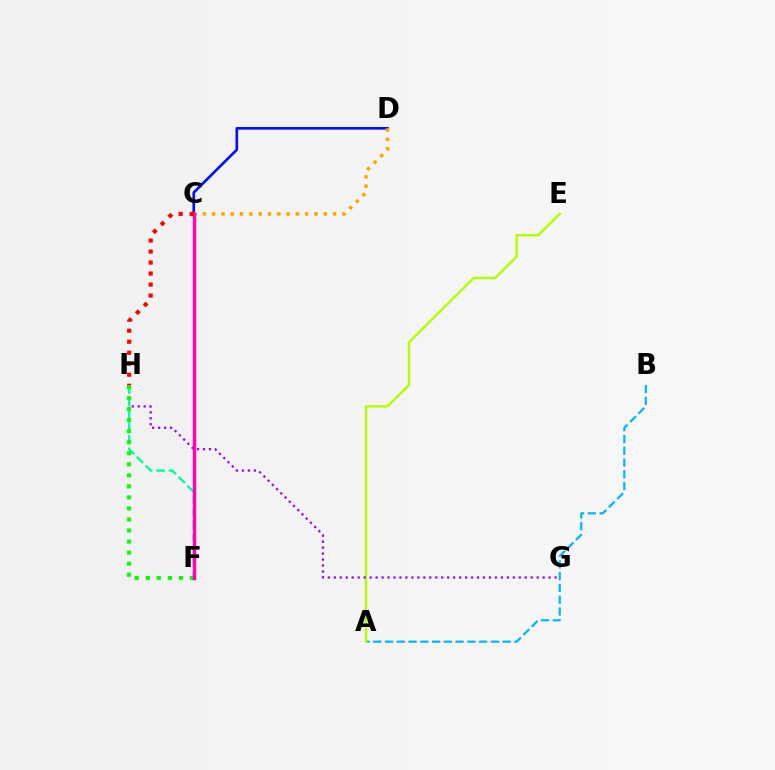{('A', 'B'): [{'color': '#00b5ff', 'line_style': 'dashed', 'thickness': 1.6}], ('A', 'E'): [{'color': '#b3ff00', 'line_style': 'solid', 'thickness': 1.76}], ('G', 'H'): [{'color': '#9b00ff', 'line_style': 'dotted', 'thickness': 1.62}], ('C', 'D'): [{'color': '#0010ff', 'line_style': 'solid', 'thickness': 1.91}, {'color': '#ffa500', 'line_style': 'dotted', 'thickness': 2.53}], ('F', 'H'): [{'color': '#00ff9d', 'line_style': 'dashed', 'thickness': 1.7}, {'color': '#08ff00', 'line_style': 'dotted', 'thickness': 3.0}], ('C', 'F'): [{'color': '#ff00bd', 'line_style': 'solid', 'thickness': 2.5}], ('C', 'H'): [{'color': '#ff0000', 'line_style': 'dotted', 'thickness': 2.99}]}